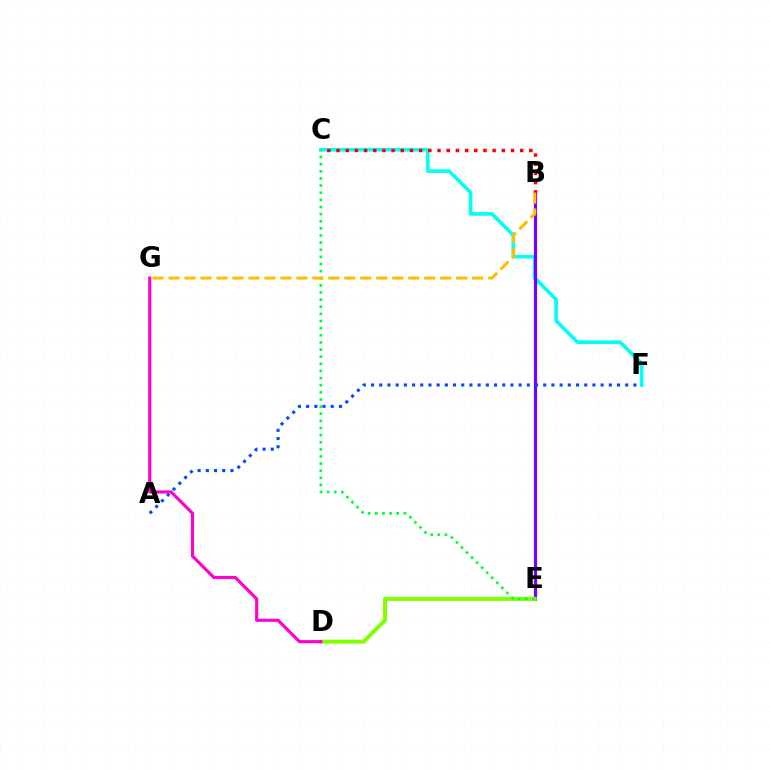{('C', 'F'): [{'color': '#00fff6', 'line_style': 'solid', 'thickness': 2.61}], ('B', 'E'): [{'color': '#7200ff', 'line_style': 'solid', 'thickness': 2.28}], ('B', 'C'): [{'color': '#ff0000', 'line_style': 'dotted', 'thickness': 2.49}], ('D', 'E'): [{'color': '#84ff00', 'line_style': 'solid', 'thickness': 2.92}], ('A', 'F'): [{'color': '#004bff', 'line_style': 'dotted', 'thickness': 2.23}], ('D', 'G'): [{'color': '#ff00cf', 'line_style': 'solid', 'thickness': 2.26}], ('C', 'E'): [{'color': '#00ff39', 'line_style': 'dotted', 'thickness': 1.94}], ('B', 'G'): [{'color': '#ffbd00', 'line_style': 'dashed', 'thickness': 2.17}]}